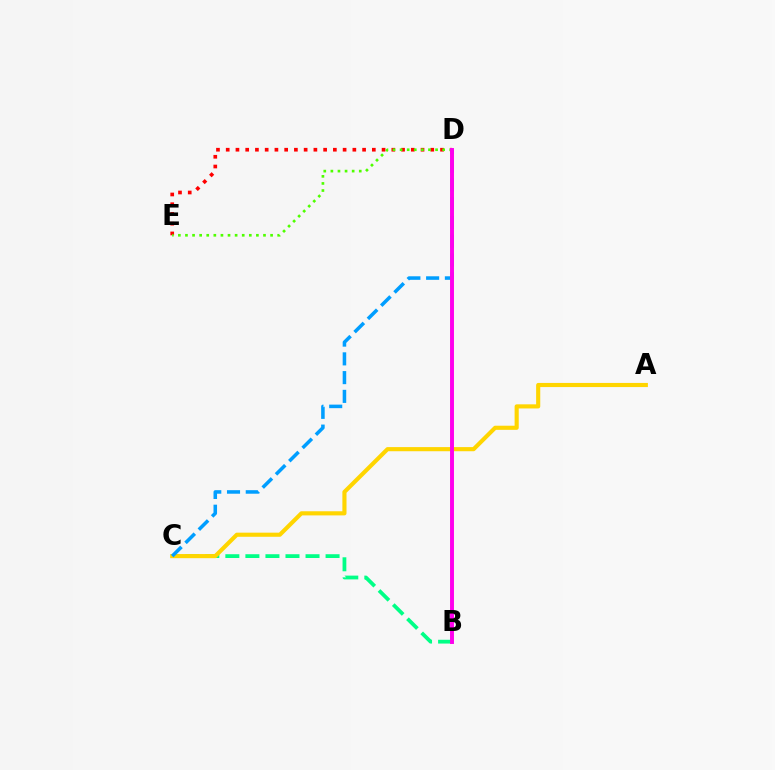{('B', 'D'): [{'color': '#3700ff', 'line_style': 'dotted', 'thickness': 1.52}, {'color': '#ff00ed', 'line_style': 'solid', 'thickness': 2.83}], ('D', 'E'): [{'color': '#ff0000', 'line_style': 'dotted', 'thickness': 2.65}, {'color': '#4fff00', 'line_style': 'dotted', 'thickness': 1.93}], ('B', 'C'): [{'color': '#00ff86', 'line_style': 'dashed', 'thickness': 2.72}], ('A', 'C'): [{'color': '#ffd500', 'line_style': 'solid', 'thickness': 2.97}], ('C', 'D'): [{'color': '#009eff', 'line_style': 'dashed', 'thickness': 2.55}]}